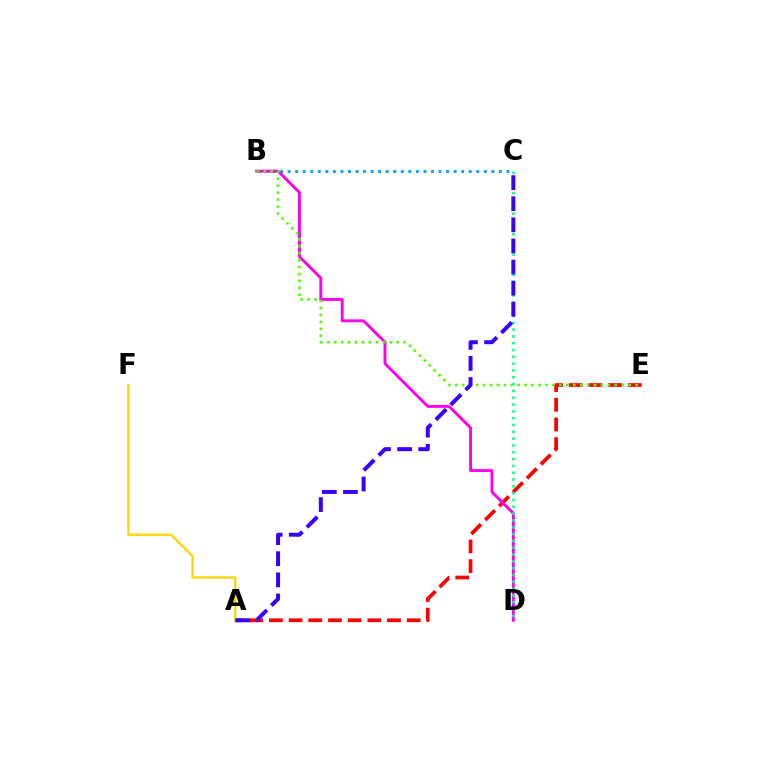{('A', 'E'): [{'color': '#ff0000', 'line_style': 'dashed', 'thickness': 2.67}], ('B', 'C'): [{'color': '#009eff', 'line_style': 'dotted', 'thickness': 2.05}], ('B', 'D'): [{'color': '#ff00ed', 'line_style': 'solid', 'thickness': 2.09}], ('B', 'E'): [{'color': '#4fff00', 'line_style': 'dotted', 'thickness': 1.88}], ('C', 'D'): [{'color': '#00ff86', 'line_style': 'dotted', 'thickness': 1.85}], ('A', 'F'): [{'color': '#ffd500', 'line_style': 'solid', 'thickness': 1.64}], ('A', 'C'): [{'color': '#3700ff', 'line_style': 'dashed', 'thickness': 2.87}]}